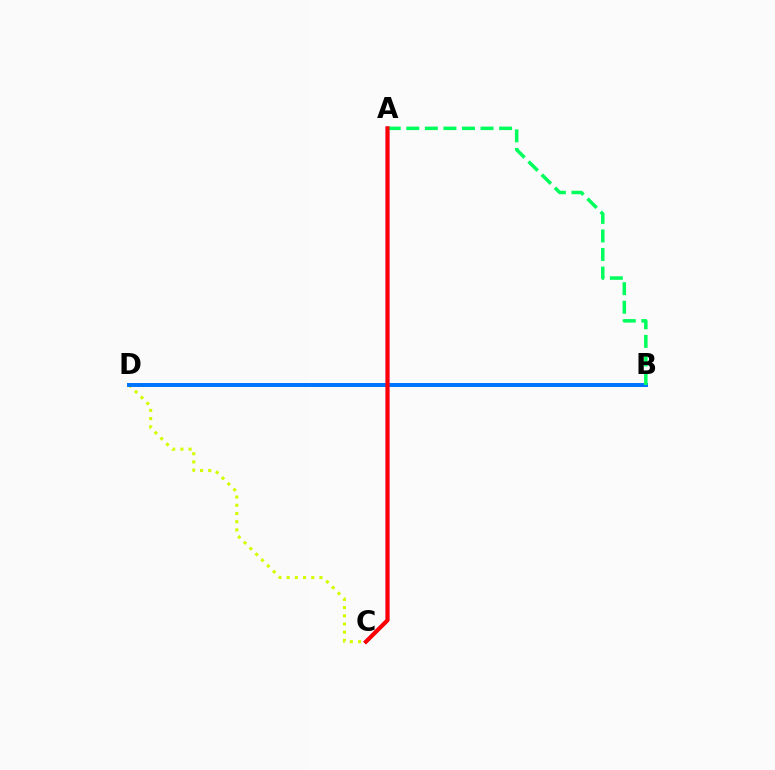{('C', 'D'): [{'color': '#d1ff00', 'line_style': 'dotted', 'thickness': 2.23}], ('B', 'D'): [{'color': '#0074ff', 'line_style': 'solid', 'thickness': 2.86}], ('A', 'C'): [{'color': '#b900ff', 'line_style': 'solid', 'thickness': 2.56}, {'color': '#ff0000', 'line_style': 'solid', 'thickness': 2.87}], ('A', 'B'): [{'color': '#00ff5c', 'line_style': 'dashed', 'thickness': 2.52}]}